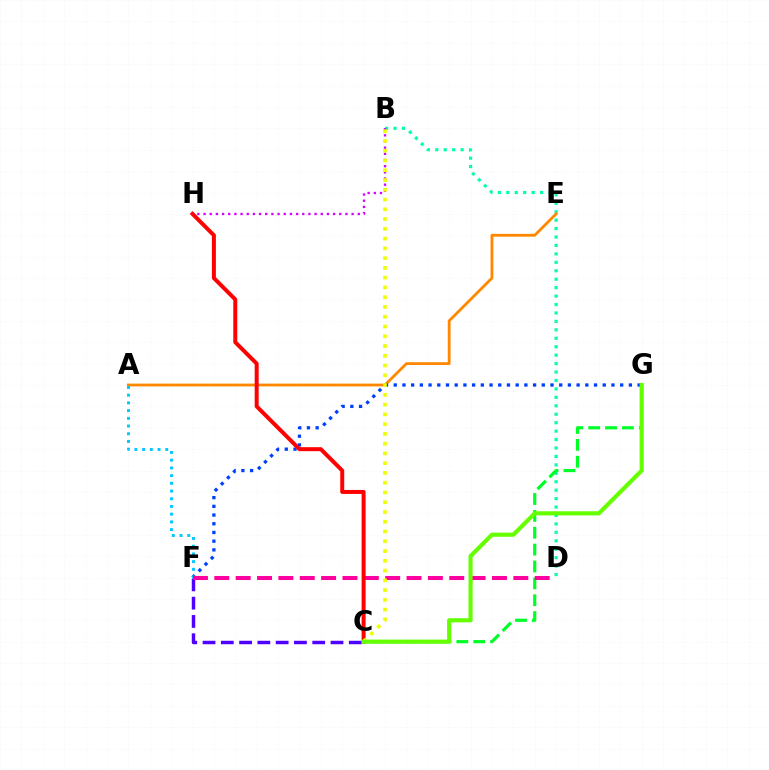{('B', 'D'): [{'color': '#00ffaf', 'line_style': 'dotted', 'thickness': 2.29}], ('C', 'F'): [{'color': '#4f00ff', 'line_style': 'dashed', 'thickness': 2.48}], ('A', 'E'): [{'color': '#ff8800', 'line_style': 'solid', 'thickness': 2.02}], ('F', 'G'): [{'color': '#003fff', 'line_style': 'dotted', 'thickness': 2.37}], ('C', 'G'): [{'color': '#00ff27', 'line_style': 'dashed', 'thickness': 2.29}, {'color': '#66ff00', 'line_style': 'solid', 'thickness': 2.98}], ('A', 'F'): [{'color': '#00c7ff', 'line_style': 'dotted', 'thickness': 2.1}], ('B', 'H'): [{'color': '#d600ff', 'line_style': 'dotted', 'thickness': 1.68}], ('D', 'F'): [{'color': '#ff00a0', 'line_style': 'dashed', 'thickness': 2.9}], ('C', 'H'): [{'color': '#ff0000', 'line_style': 'solid', 'thickness': 2.86}], ('B', 'C'): [{'color': '#eeff00', 'line_style': 'dotted', 'thickness': 2.65}]}